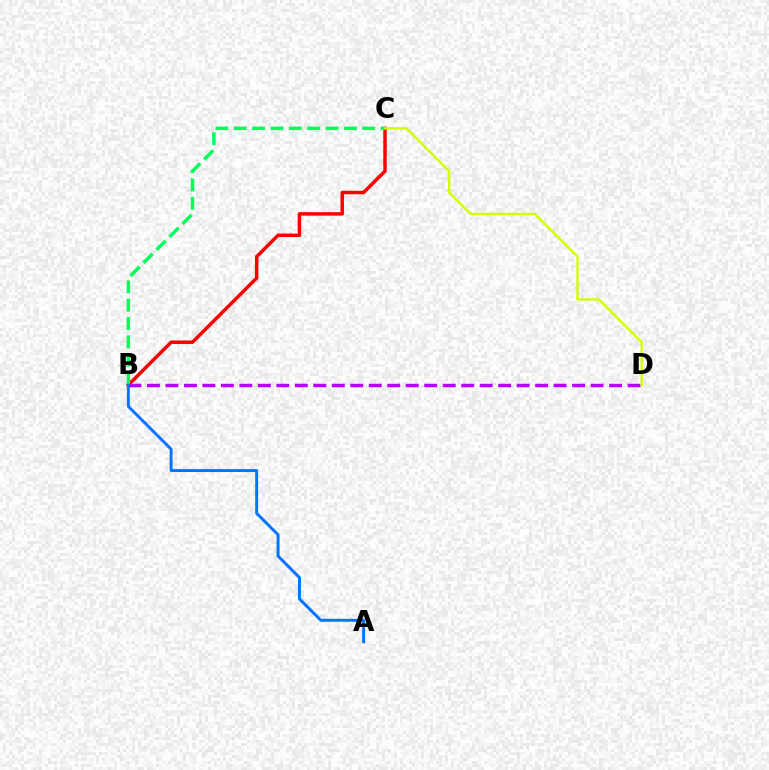{('B', 'C'): [{'color': '#ff0000', 'line_style': 'solid', 'thickness': 2.51}, {'color': '#00ff5c', 'line_style': 'dashed', 'thickness': 2.49}], ('B', 'D'): [{'color': '#b900ff', 'line_style': 'dashed', 'thickness': 2.51}], ('A', 'B'): [{'color': '#0074ff', 'line_style': 'solid', 'thickness': 2.11}], ('C', 'D'): [{'color': '#d1ff00', 'line_style': 'solid', 'thickness': 1.72}]}